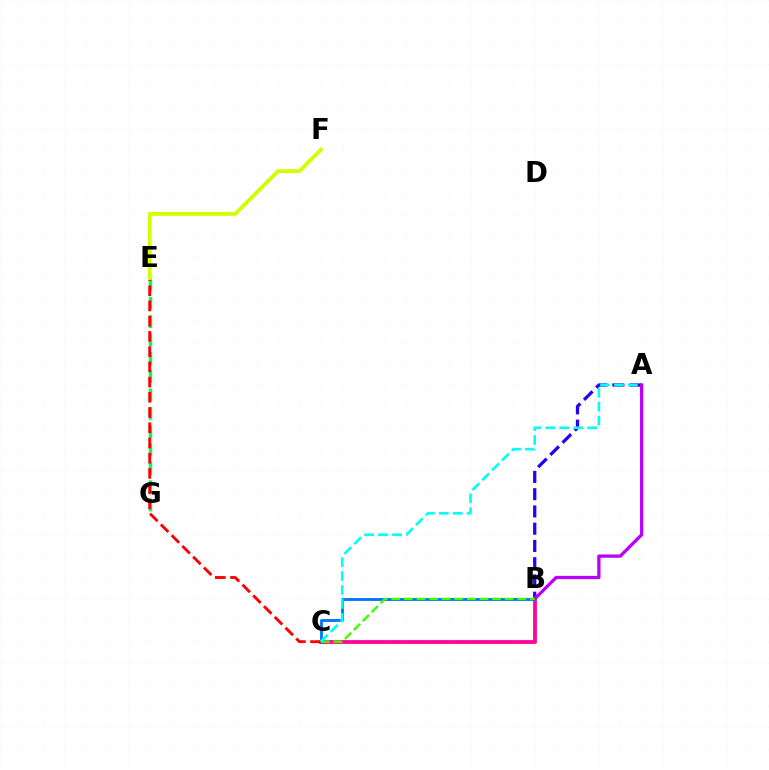{('B', 'C'): [{'color': '#ff9400', 'line_style': 'solid', 'thickness': 2.97}, {'color': '#ff00ac', 'line_style': 'solid', 'thickness': 2.54}, {'color': '#0074ff', 'line_style': 'solid', 'thickness': 2.04}, {'color': '#3dff00', 'line_style': 'dashed', 'thickness': 1.71}], ('A', 'B'): [{'color': '#2500ff', 'line_style': 'dashed', 'thickness': 2.34}, {'color': '#b900ff', 'line_style': 'solid', 'thickness': 2.36}], ('E', 'G'): [{'color': '#00ff5c', 'line_style': 'dashed', 'thickness': 2.49}], ('C', 'E'): [{'color': '#ff0000', 'line_style': 'dashed', 'thickness': 2.07}], ('E', 'F'): [{'color': '#d1ff00', 'line_style': 'solid', 'thickness': 2.77}], ('A', 'C'): [{'color': '#00fff6', 'line_style': 'dashed', 'thickness': 1.89}]}